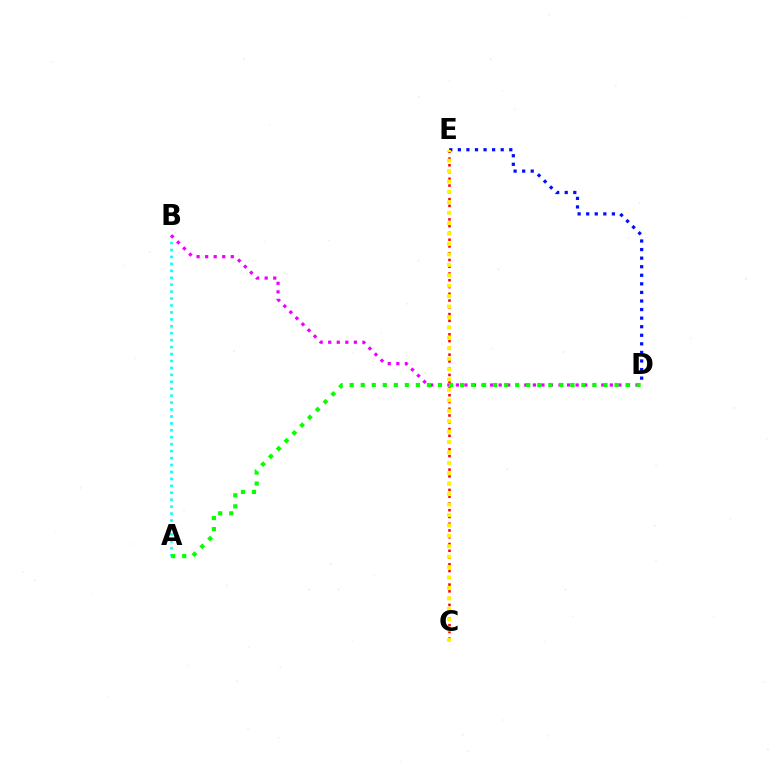{('C', 'E'): [{'color': '#ff0000', 'line_style': 'dotted', 'thickness': 1.84}, {'color': '#fcf500', 'line_style': 'dotted', 'thickness': 2.83}], ('D', 'E'): [{'color': '#0010ff', 'line_style': 'dotted', 'thickness': 2.33}], ('A', 'B'): [{'color': '#00fff6', 'line_style': 'dotted', 'thickness': 1.88}], ('B', 'D'): [{'color': '#ee00ff', 'line_style': 'dotted', 'thickness': 2.32}], ('A', 'D'): [{'color': '#08ff00', 'line_style': 'dotted', 'thickness': 3.0}]}